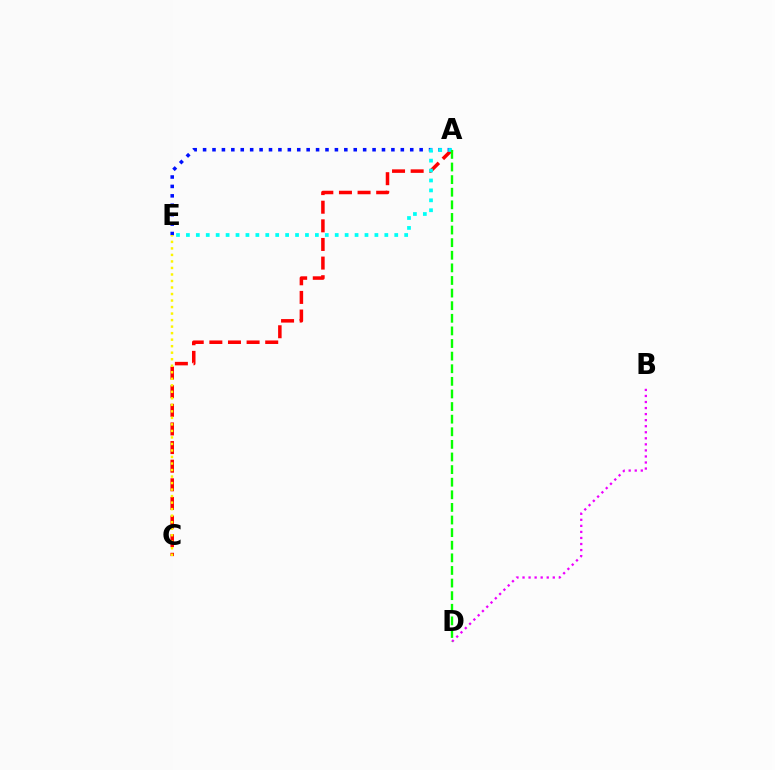{('B', 'D'): [{'color': '#ee00ff', 'line_style': 'dotted', 'thickness': 1.64}], ('A', 'C'): [{'color': '#ff0000', 'line_style': 'dashed', 'thickness': 2.53}], ('A', 'E'): [{'color': '#0010ff', 'line_style': 'dotted', 'thickness': 2.56}, {'color': '#00fff6', 'line_style': 'dotted', 'thickness': 2.7}], ('C', 'E'): [{'color': '#fcf500', 'line_style': 'dotted', 'thickness': 1.77}], ('A', 'D'): [{'color': '#08ff00', 'line_style': 'dashed', 'thickness': 1.71}]}